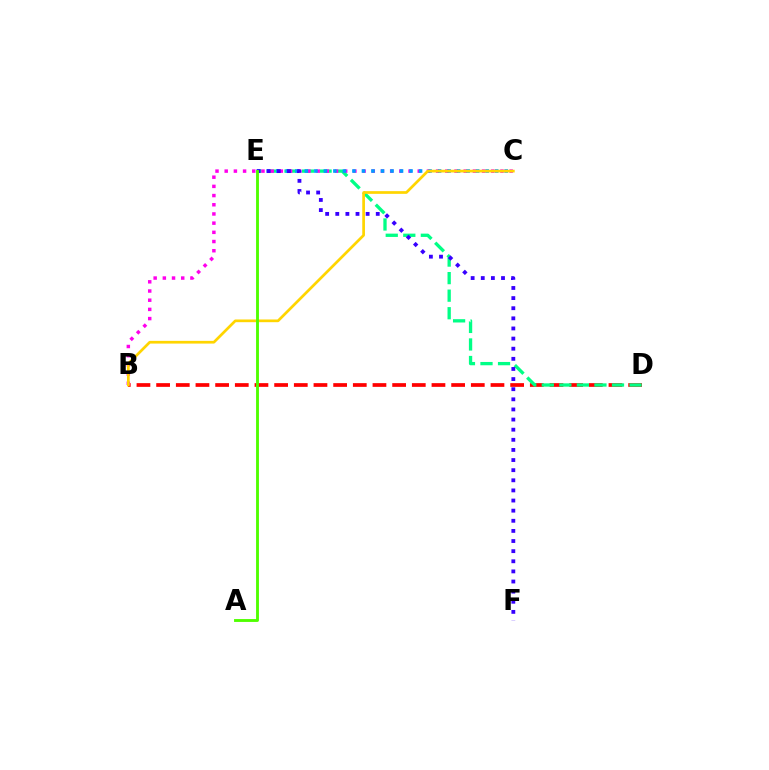{('B', 'D'): [{'color': '#ff0000', 'line_style': 'dashed', 'thickness': 2.67}], ('D', 'E'): [{'color': '#00ff86', 'line_style': 'dashed', 'thickness': 2.38}], ('B', 'C'): [{'color': '#ff00ed', 'line_style': 'dotted', 'thickness': 2.5}, {'color': '#ffd500', 'line_style': 'solid', 'thickness': 1.95}], ('C', 'E'): [{'color': '#009eff', 'line_style': 'dotted', 'thickness': 2.59}], ('E', 'F'): [{'color': '#3700ff', 'line_style': 'dotted', 'thickness': 2.75}], ('A', 'E'): [{'color': '#4fff00', 'line_style': 'solid', 'thickness': 2.06}]}